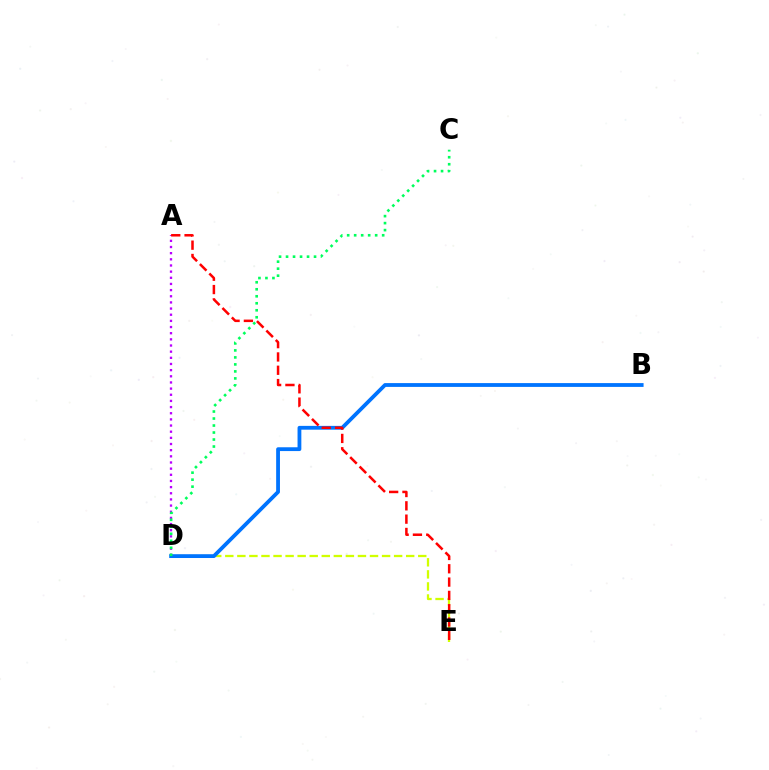{('D', 'E'): [{'color': '#d1ff00', 'line_style': 'dashed', 'thickness': 1.64}], ('A', 'D'): [{'color': '#b900ff', 'line_style': 'dotted', 'thickness': 1.67}], ('B', 'D'): [{'color': '#0074ff', 'line_style': 'solid', 'thickness': 2.74}], ('A', 'E'): [{'color': '#ff0000', 'line_style': 'dashed', 'thickness': 1.81}], ('C', 'D'): [{'color': '#00ff5c', 'line_style': 'dotted', 'thickness': 1.9}]}